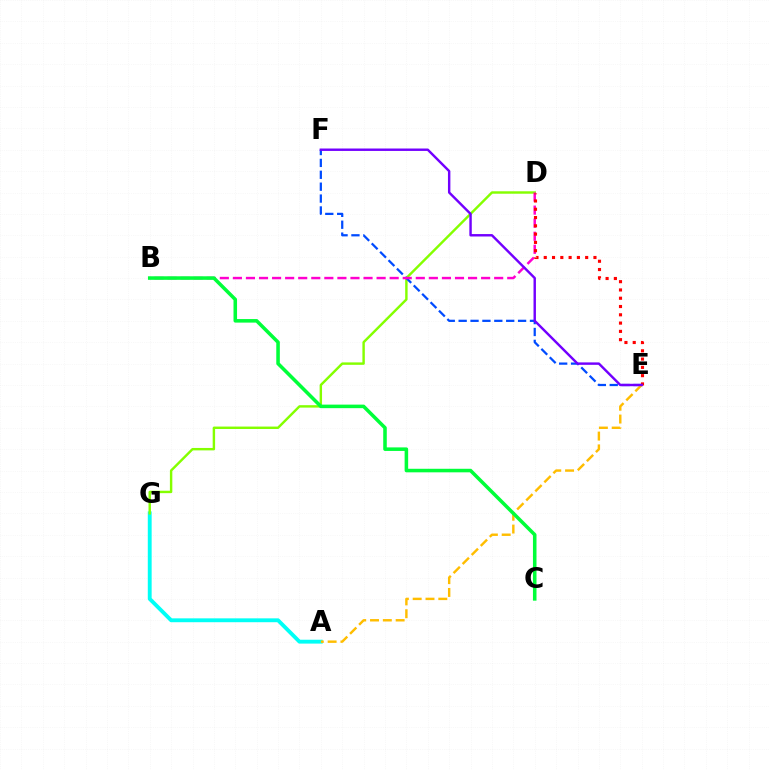{('A', 'G'): [{'color': '#00fff6', 'line_style': 'solid', 'thickness': 2.78}], ('D', 'G'): [{'color': '#84ff00', 'line_style': 'solid', 'thickness': 1.75}], ('E', 'F'): [{'color': '#004bff', 'line_style': 'dashed', 'thickness': 1.61}, {'color': '#7200ff', 'line_style': 'solid', 'thickness': 1.75}], ('B', 'D'): [{'color': '#ff00cf', 'line_style': 'dashed', 'thickness': 1.77}], ('A', 'E'): [{'color': '#ffbd00', 'line_style': 'dashed', 'thickness': 1.74}], ('D', 'E'): [{'color': '#ff0000', 'line_style': 'dotted', 'thickness': 2.25}], ('B', 'C'): [{'color': '#00ff39', 'line_style': 'solid', 'thickness': 2.55}]}